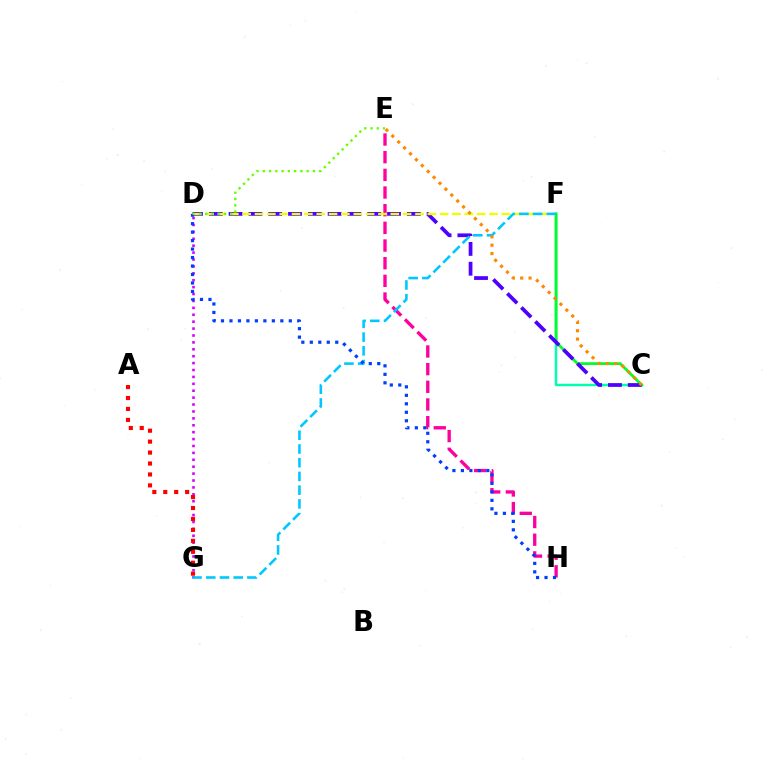{('E', 'H'): [{'color': '#ff00a0', 'line_style': 'dashed', 'thickness': 2.4}], ('C', 'F'): [{'color': '#00ffaf', 'line_style': 'solid', 'thickness': 1.77}, {'color': '#00ff27', 'line_style': 'solid', 'thickness': 2.0}], ('C', 'D'): [{'color': '#4f00ff', 'line_style': 'dashed', 'thickness': 2.69}], ('D', 'G'): [{'color': '#d600ff', 'line_style': 'dotted', 'thickness': 1.88}], ('D', 'F'): [{'color': '#eeff00', 'line_style': 'dashed', 'thickness': 1.68}], ('F', 'G'): [{'color': '#00c7ff', 'line_style': 'dashed', 'thickness': 1.86}], ('D', 'H'): [{'color': '#003fff', 'line_style': 'dotted', 'thickness': 2.3}], ('D', 'E'): [{'color': '#66ff00', 'line_style': 'dotted', 'thickness': 1.7}], ('A', 'G'): [{'color': '#ff0000', 'line_style': 'dotted', 'thickness': 2.97}], ('C', 'E'): [{'color': '#ff8800', 'line_style': 'dotted', 'thickness': 2.27}]}